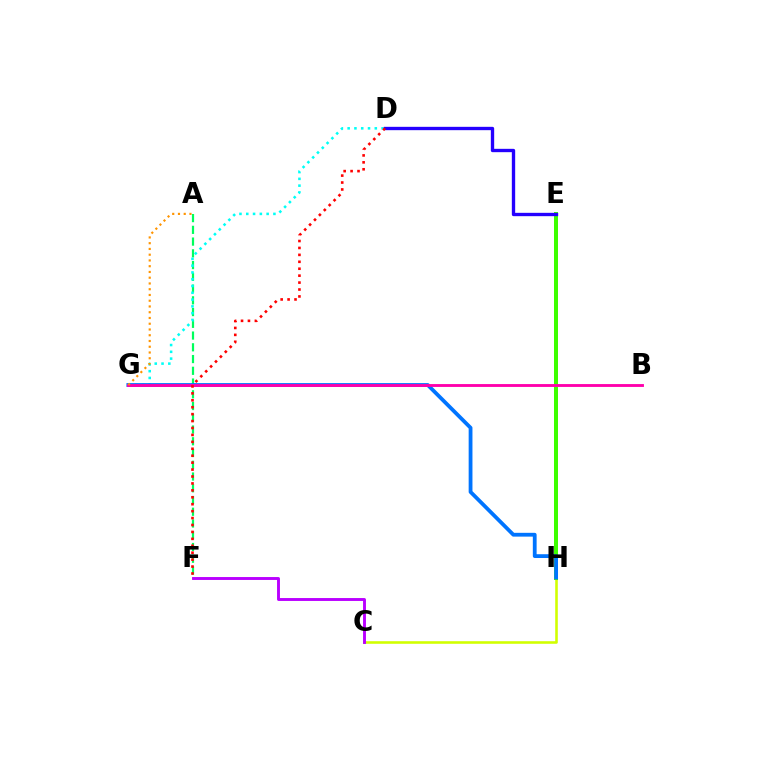{('A', 'F'): [{'color': '#00ff5c', 'line_style': 'dashed', 'thickness': 1.6}], ('D', 'G'): [{'color': '#00fff6', 'line_style': 'dotted', 'thickness': 1.84}], ('C', 'H'): [{'color': '#d1ff00', 'line_style': 'solid', 'thickness': 1.86}], ('E', 'H'): [{'color': '#3dff00', 'line_style': 'solid', 'thickness': 2.88}], ('G', 'H'): [{'color': '#0074ff', 'line_style': 'solid', 'thickness': 2.73}], ('B', 'G'): [{'color': '#ff00ac', 'line_style': 'solid', 'thickness': 2.07}], ('D', 'E'): [{'color': '#2500ff', 'line_style': 'solid', 'thickness': 2.41}], ('C', 'F'): [{'color': '#b900ff', 'line_style': 'solid', 'thickness': 2.09}], ('A', 'G'): [{'color': '#ff9400', 'line_style': 'dotted', 'thickness': 1.56}], ('D', 'F'): [{'color': '#ff0000', 'line_style': 'dotted', 'thickness': 1.88}]}